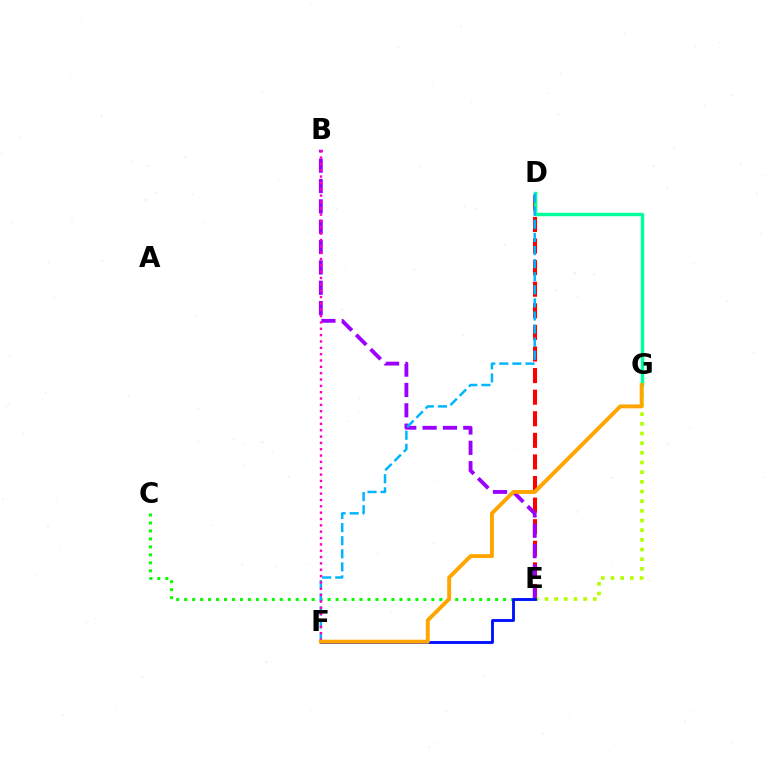{('C', 'E'): [{'color': '#08ff00', 'line_style': 'dotted', 'thickness': 2.17}], ('D', 'E'): [{'color': '#ff0000', 'line_style': 'dashed', 'thickness': 2.93}], ('E', 'G'): [{'color': '#b3ff00', 'line_style': 'dotted', 'thickness': 2.63}], ('B', 'E'): [{'color': '#9b00ff', 'line_style': 'dashed', 'thickness': 2.76}], ('D', 'G'): [{'color': '#00ff9d', 'line_style': 'solid', 'thickness': 2.47}], ('D', 'F'): [{'color': '#00b5ff', 'line_style': 'dashed', 'thickness': 1.78}], ('B', 'F'): [{'color': '#ff00bd', 'line_style': 'dotted', 'thickness': 1.72}], ('E', 'F'): [{'color': '#0010ff', 'line_style': 'solid', 'thickness': 2.06}], ('F', 'G'): [{'color': '#ffa500', 'line_style': 'solid', 'thickness': 2.82}]}